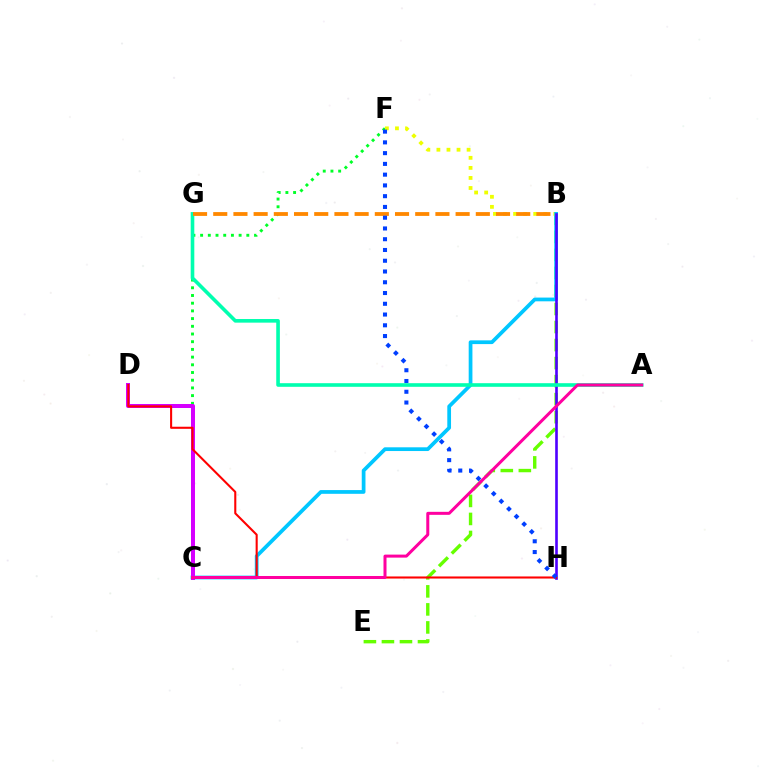{('C', 'F'): [{'color': '#00ff27', 'line_style': 'dotted', 'thickness': 2.09}], ('B', 'E'): [{'color': '#66ff00', 'line_style': 'dashed', 'thickness': 2.45}], ('B', 'F'): [{'color': '#eeff00', 'line_style': 'dotted', 'thickness': 2.73}], ('B', 'C'): [{'color': '#00c7ff', 'line_style': 'solid', 'thickness': 2.69}], ('B', 'H'): [{'color': '#4f00ff', 'line_style': 'solid', 'thickness': 1.89}], ('C', 'D'): [{'color': '#d600ff', 'line_style': 'solid', 'thickness': 2.87}], ('A', 'G'): [{'color': '#00ffaf', 'line_style': 'solid', 'thickness': 2.61}], ('B', 'G'): [{'color': '#ff8800', 'line_style': 'dashed', 'thickness': 2.74}], ('D', 'H'): [{'color': '#ff0000', 'line_style': 'solid', 'thickness': 1.5}], ('A', 'C'): [{'color': '#ff00a0', 'line_style': 'solid', 'thickness': 2.17}], ('F', 'H'): [{'color': '#003fff', 'line_style': 'dotted', 'thickness': 2.92}]}